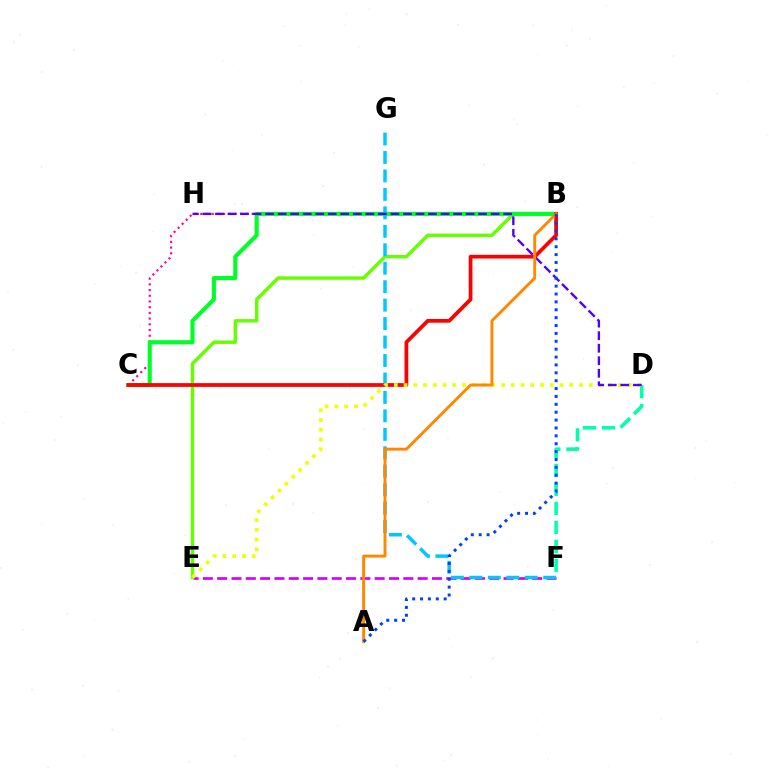{('E', 'F'): [{'color': '#d600ff', 'line_style': 'dashed', 'thickness': 1.95}], ('B', 'E'): [{'color': '#66ff00', 'line_style': 'solid', 'thickness': 2.47}], ('B', 'C'): [{'color': '#ff00a0', 'line_style': 'dotted', 'thickness': 1.55}, {'color': '#00ff27', 'line_style': 'solid', 'thickness': 2.95}, {'color': '#ff0000', 'line_style': 'solid', 'thickness': 2.7}], ('F', 'G'): [{'color': '#00c7ff', 'line_style': 'dashed', 'thickness': 2.51}], ('D', 'F'): [{'color': '#00ffaf', 'line_style': 'dashed', 'thickness': 2.58}], ('D', 'E'): [{'color': '#eeff00', 'line_style': 'dotted', 'thickness': 2.65}], ('D', 'H'): [{'color': '#4f00ff', 'line_style': 'dashed', 'thickness': 1.7}], ('A', 'B'): [{'color': '#ff8800', 'line_style': 'solid', 'thickness': 2.1}, {'color': '#003fff', 'line_style': 'dotted', 'thickness': 2.14}]}